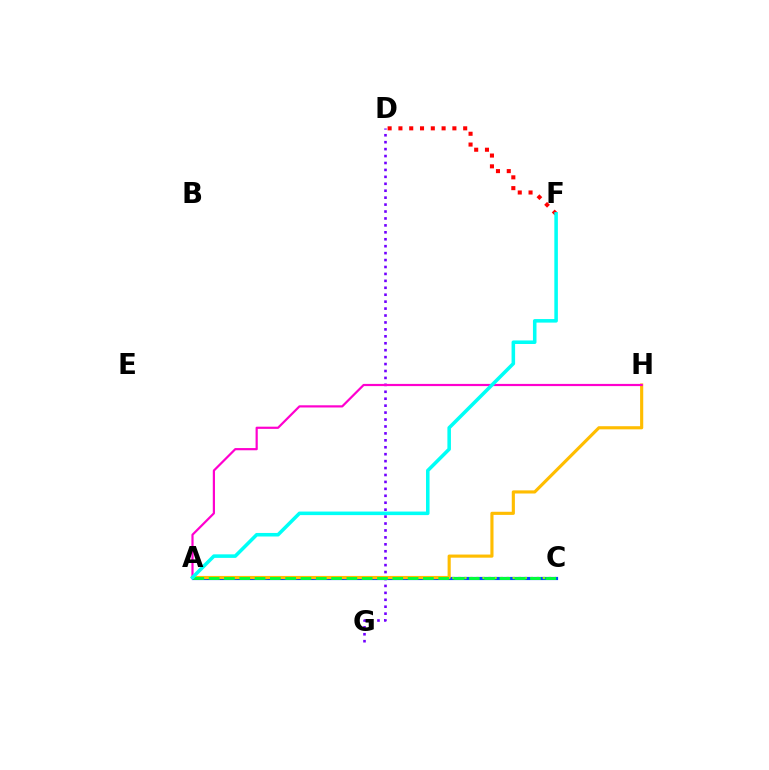{('D', 'G'): [{'color': '#7200ff', 'line_style': 'dotted', 'thickness': 1.88}], ('A', 'C'): [{'color': '#004bff', 'line_style': 'solid', 'thickness': 2.29}, {'color': '#84ff00', 'line_style': 'dotted', 'thickness': 1.64}, {'color': '#00ff39', 'line_style': 'dashed', 'thickness': 2.08}], ('A', 'H'): [{'color': '#ffbd00', 'line_style': 'solid', 'thickness': 2.26}, {'color': '#ff00cf', 'line_style': 'solid', 'thickness': 1.58}], ('D', 'F'): [{'color': '#ff0000', 'line_style': 'dotted', 'thickness': 2.93}], ('A', 'F'): [{'color': '#00fff6', 'line_style': 'solid', 'thickness': 2.55}]}